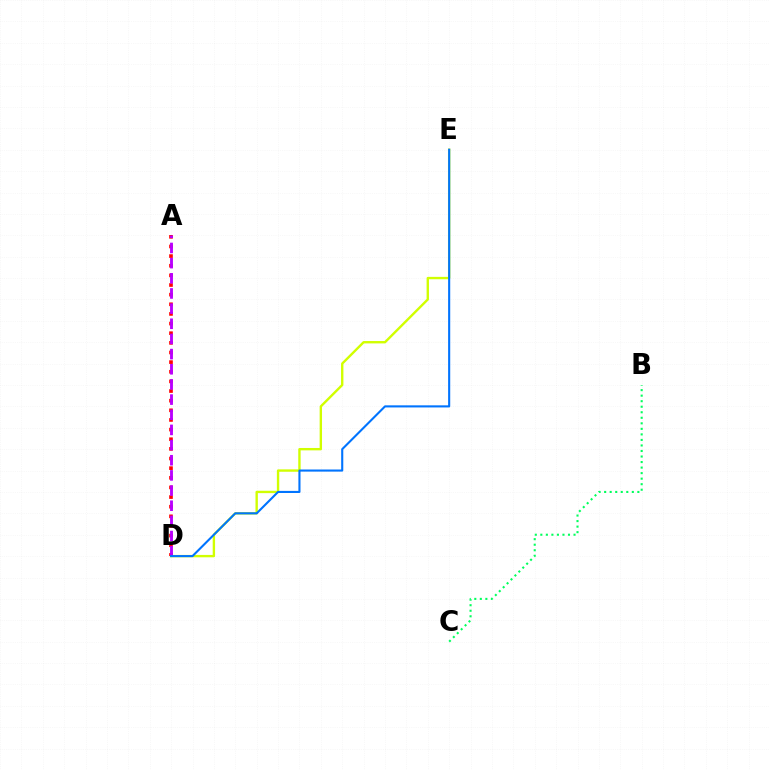{('B', 'C'): [{'color': '#00ff5c', 'line_style': 'dotted', 'thickness': 1.5}], ('D', 'E'): [{'color': '#d1ff00', 'line_style': 'solid', 'thickness': 1.71}, {'color': '#0074ff', 'line_style': 'solid', 'thickness': 1.51}], ('A', 'D'): [{'color': '#ff0000', 'line_style': 'dotted', 'thickness': 2.62}, {'color': '#b900ff', 'line_style': 'dashed', 'thickness': 2.06}]}